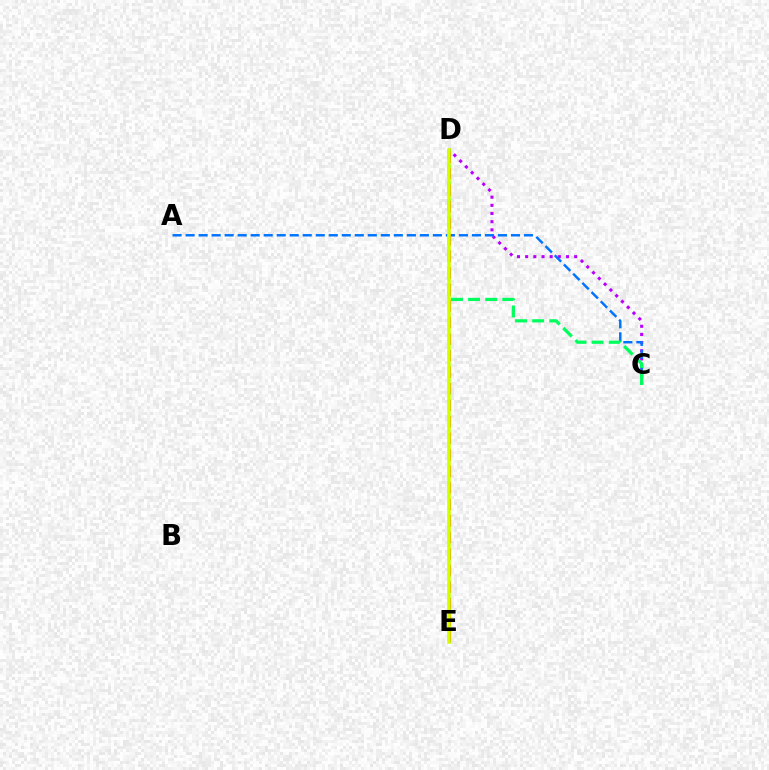{('C', 'D'): [{'color': '#b900ff', 'line_style': 'dotted', 'thickness': 2.22}, {'color': '#00ff5c', 'line_style': 'dashed', 'thickness': 2.32}], ('A', 'C'): [{'color': '#0074ff', 'line_style': 'dashed', 'thickness': 1.77}], ('D', 'E'): [{'color': '#ff0000', 'line_style': 'dashed', 'thickness': 2.25}, {'color': '#d1ff00', 'line_style': 'solid', 'thickness': 2.57}]}